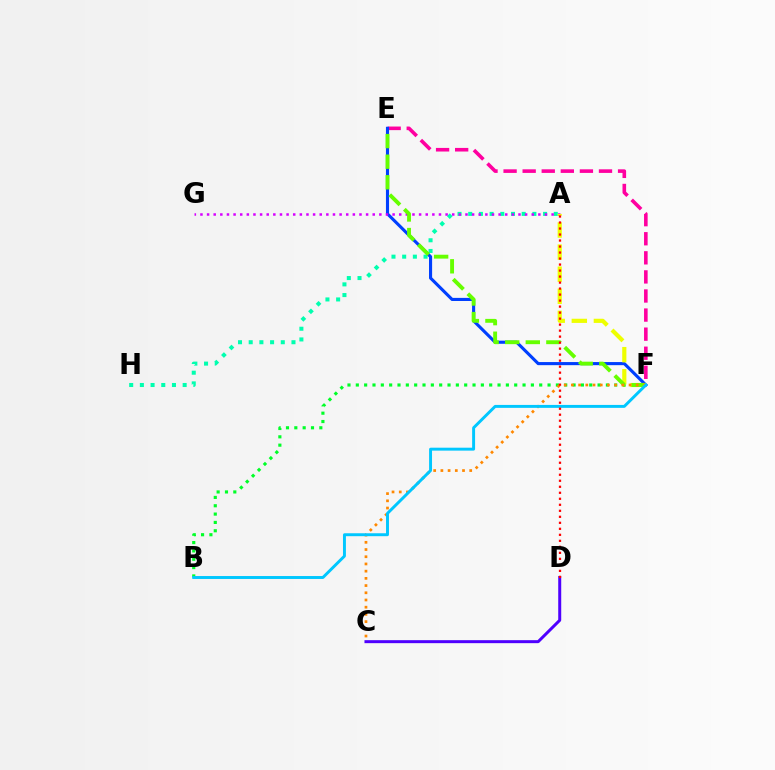{('C', 'D'): [{'color': '#4f00ff', 'line_style': 'solid', 'thickness': 2.15}], ('E', 'F'): [{'color': '#ff00a0', 'line_style': 'dashed', 'thickness': 2.59}, {'color': '#003fff', 'line_style': 'solid', 'thickness': 2.24}, {'color': '#66ff00', 'line_style': 'dashed', 'thickness': 2.8}], ('A', 'H'): [{'color': '#00ffaf', 'line_style': 'dotted', 'thickness': 2.91}], ('A', 'G'): [{'color': '#d600ff', 'line_style': 'dotted', 'thickness': 1.8}], ('B', 'F'): [{'color': '#00ff27', 'line_style': 'dotted', 'thickness': 2.26}, {'color': '#00c7ff', 'line_style': 'solid', 'thickness': 2.11}], ('A', 'F'): [{'color': '#eeff00', 'line_style': 'dashed', 'thickness': 3.0}], ('C', 'F'): [{'color': '#ff8800', 'line_style': 'dotted', 'thickness': 1.96}], ('A', 'D'): [{'color': '#ff0000', 'line_style': 'dotted', 'thickness': 1.63}]}